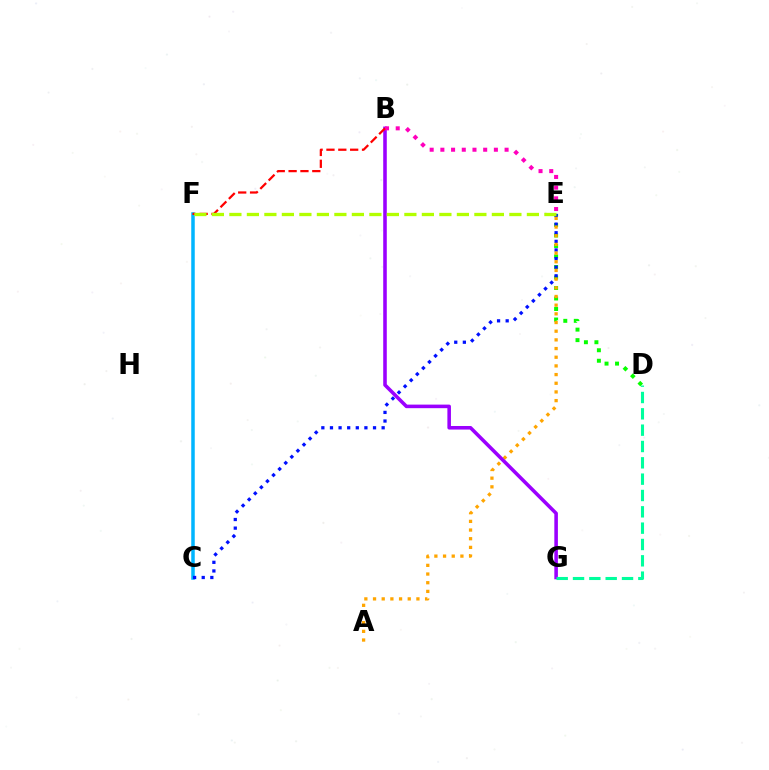{('C', 'F'): [{'color': '#00b5ff', 'line_style': 'solid', 'thickness': 2.53}], ('D', 'E'): [{'color': '#08ff00', 'line_style': 'dotted', 'thickness': 2.85}], ('C', 'E'): [{'color': '#0010ff', 'line_style': 'dotted', 'thickness': 2.34}], ('A', 'E'): [{'color': '#ffa500', 'line_style': 'dotted', 'thickness': 2.36}], ('B', 'G'): [{'color': '#9b00ff', 'line_style': 'solid', 'thickness': 2.57}], ('B', 'E'): [{'color': '#ff00bd', 'line_style': 'dotted', 'thickness': 2.91}], ('D', 'G'): [{'color': '#00ff9d', 'line_style': 'dashed', 'thickness': 2.22}], ('B', 'F'): [{'color': '#ff0000', 'line_style': 'dashed', 'thickness': 1.61}], ('E', 'F'): [{'color': '#b3ff00', 'line_style': 'dashed', 'thickness': 2.38}]}